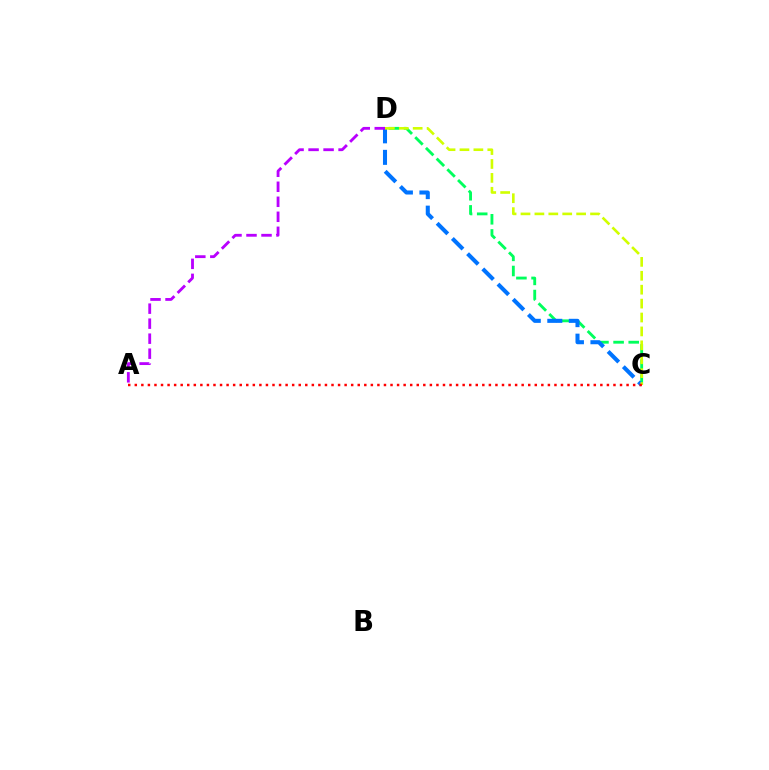{('C', 'D'): [{'color': '#00ff5c', 'line_style': 'dashed', 'thickness': 2.06}, {'color': '#0074ff', 'line_style': 'dashed', 'thickness': 2.92}, {'color': '#d1ff00', 'line_style': 'dashed', 'thickness': 1.89}], ('A', 'D'): [{'color': '#b900ff', 'line_style': 'dashed', 'thickness': 2.04}], ('A', 'C'): [{'color': '#ff0000', 'line_style': 'dotted', 'thickness': 1.78}]}